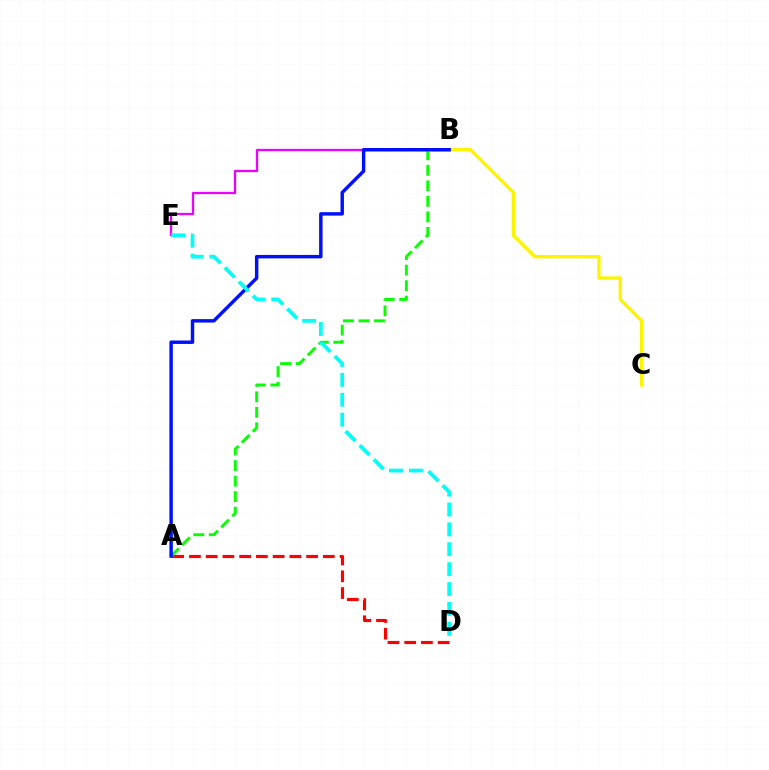{('A', 'D'): [{'color': '#ff0000', 'line_style': 'dashed', 'thickness': 2.27}], ('B', 'E'): [{'color': '#ee00ff', 'line_style': 'solid', 'thickness': 1.67}], ('B', 'C'): [{'color': '#fcf500', 'line_style': 'solid', 'thickness': 2.43}], ('A', 'B'): [{'color': '#08ff00', 'line_style': 'dashed', 'thickness': 2.11}, {'color': '#0010ff', 'line_style': 'solid', 'thickness': 2.48}], ('D', 'E'): [{'color': '#00fff6', 'line_style': 'dashed', 'thickness': 2.7}]}